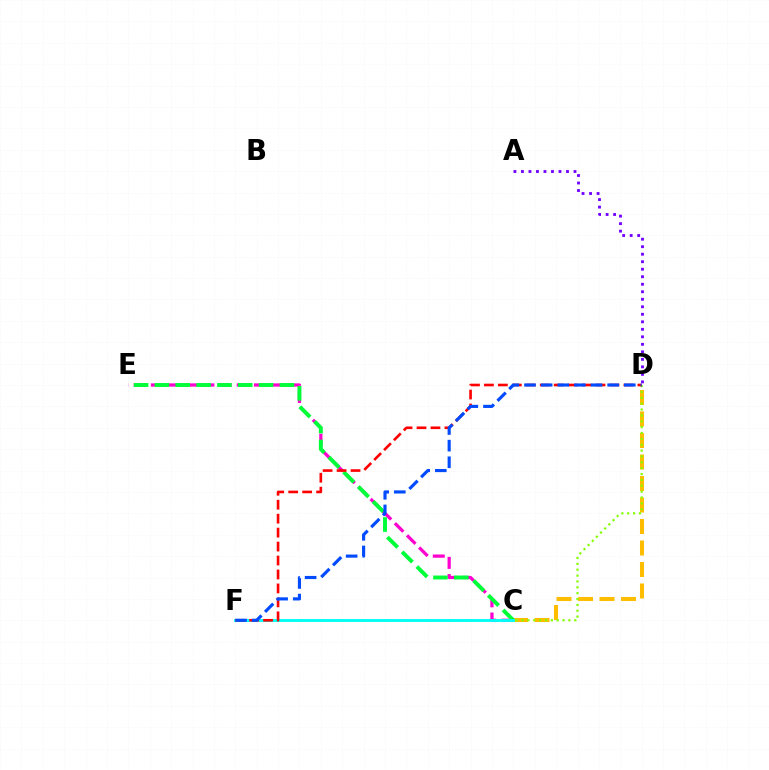{('C', 'D'): [{'color': '#ffbd00', 'line_style': 'dashed', 'thickness': 2.92}, {'color': '#84ff00', 'line_style': 'dotted', 'thickness': 1.59}], ('C', 'E'): [{'color': '#ff00cf', 'line_style': 'dashed', 'thickness': 2.33}, {'color': '#00ff39', 'line_style': 'dashed', 'thickness': 2.83}], ('C', 'F'): [{'color': '#00fff6', 'line_style': 'solid', 'thickness': 2.08}], ('D', 'F'): [{'color': '#ff0000', 'line_style': 'dashed', 'thickness': 1.9}, {'color': '#004bff', 'line_style': 'dashed', 'thickness': 2.26}], ('A', 'D'): [{'color': '#7200ff', 'line_style': 'dotted', 'thickness': 2.04}]}